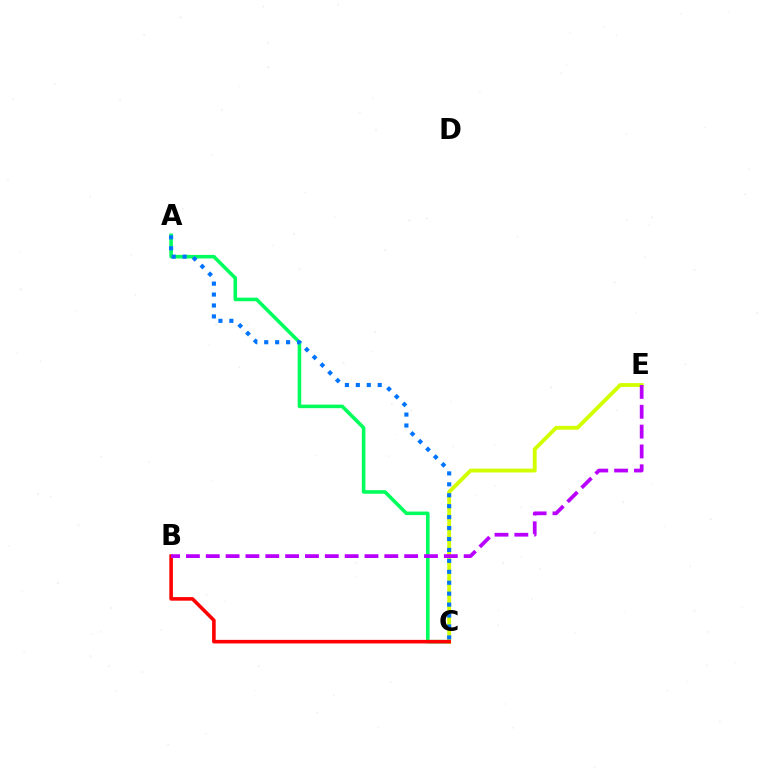{('A', 'C'): [{'color': '#00ff5c', 'line_style': 'solid', 'thickness': 2.57}, {'color': '#0074ff', 'line_style': 'dotted', 'thickness': 2.97}], ('C', 'E'): [{'color': '#d1ff00', 'line_style': 'solid', 'thickness': 2.77}], ('B', 'C'): [{'color': '#ff0000', 'line_style': 'solid', 'thickness': 2.57}], ('B', 'E'): [{'color': '#b900ff', 'line_style': 'dashed', 'thickness': 2.7}]}